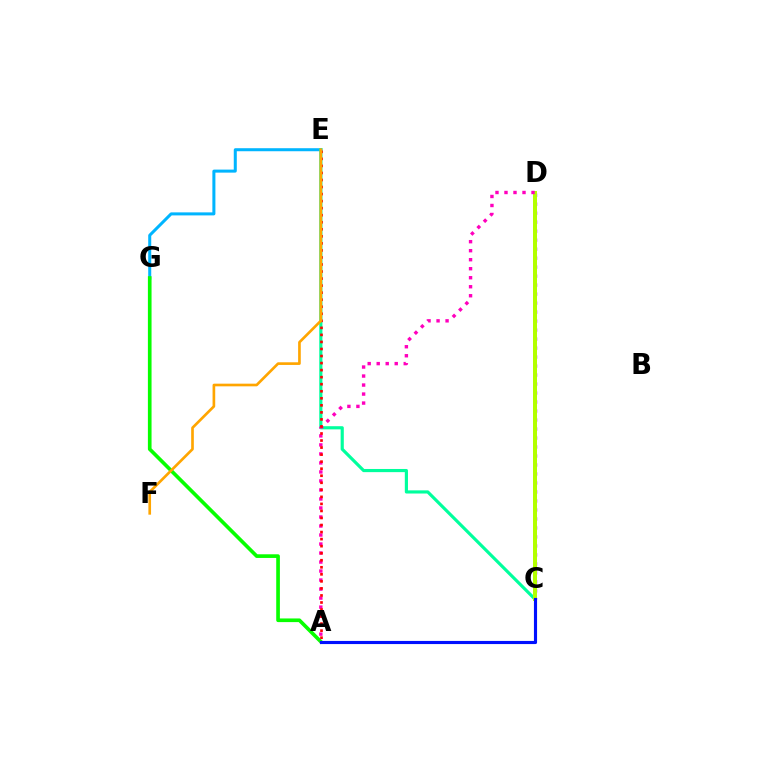{('E', 'G'): [{'color': '#00b5ff', 'line_style': 'solid', 'thickness': 2.18}], ('C', 'D'): [{'color': '#9b00ff', 'line_style': 'dotted', 'thickness': 2.44}, {'color': '#b3ff00', 'line_style': 'solid', 'thickness': 2.88}], ('C', 'E'): [{'color': '#00ff9d', 'line_style': 'solid', 'thickness': 2.28}], ('A', 'G'): [{'color': '#08ff00', 'line_style': 'solid', 'thickness': 2.63}], ('A', 'D'): [{'color': '#ff00bd', 'line_style': 'dotted', 'thickness': 2.45}], ('A', 'E'): [{'color': '#ff0000', 'line_style': 'dotted', 'thickness': 1.91}], ('E', 'F'): [{'color': '#ffa500', 'line_style': 'solid', 'thickness': 1.92}], ('A', 'C'): [{'color': '#0010ff', 'line_style': 'solid', 'thickness': 2.26}]}